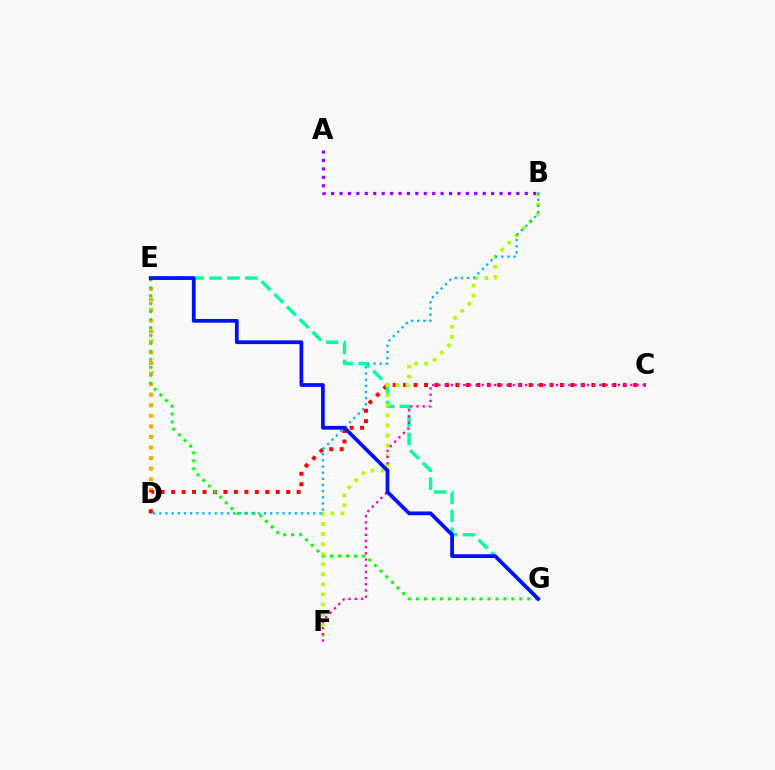{('D', 'E'): [{'color': '#ffa500', 'line_style': 'dotted', 'thickness': 2.87}], ('C', 'D'): [{'color': '#ff0000', 'line_style': 'dotted', 'thickness': 2.84}], ('A', 'B'): [{'color': '#9b00ff', 'line_style': 'dotted', 'thickness': 2.29}], ('E', 'G'): [{'color': '#00ff9d', 'line_style': 'dashed', 'thickness': 2.43}, {'color': '#08ff00', 'line_style': 'dotted', 'thickness': 2.16}, {'color': '#0010ff', 'line_style': 'solid', 'thickness': 2.7}], ('B', 'F'): [{'color': '#b3ff00', 'line_style': 'dotted', 'thickness': 2.73}], ('C', 'F'): [{'color': '#ff00bd', 'line_style': 'dotted', 'thickness': 1.68}], ('B', 'D'): [{'color': '#00b5ff', 'line_style': 'dotted', 'thickness': 1.67}]}